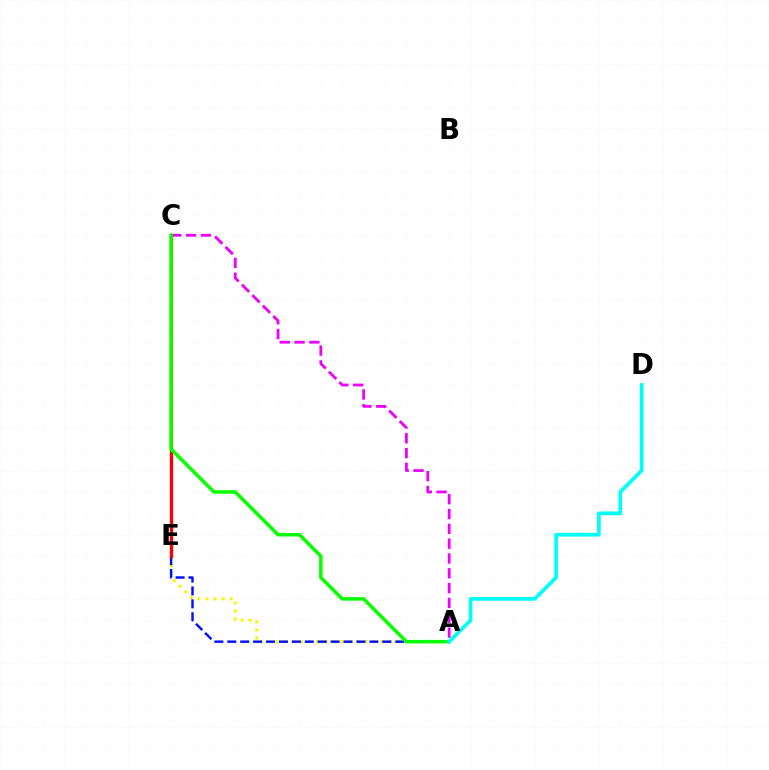{('A', 'C'): [{'color': '#ee00ff', 'line_style': 'dashed', 'thickness': 2.01}, {'color': '#08ff00', 'line_style': 'solid', 'thickness': 2.53}], ('A', 'E'): [{'color': '#fcf500', 'line_style': 'dotted', 'thickness': 2.19}, {'color': '#0010ff', 'line_style': 'dashed', 'thickness': 1.75}], ('C', 'E'): [{'color': '#ff0000', 'line_style': 'solid', 'thickness': 2.39}], ('A', 'D'): [{'color': '#00fff6', 'line_style': 'solid', 'thickness': 2.68}]}